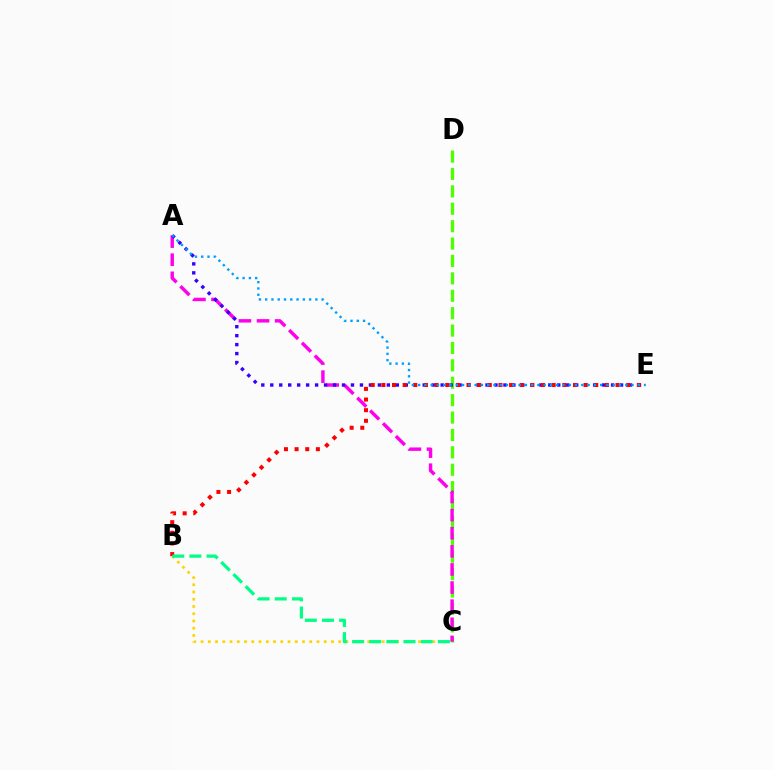{('C', 'D'): [{'color': '#4fff00', 'line_style': 'dashed', 'thickness': 2.36}], ('A', 'C'): [{'color': '#ff00ed', 'line_style': 'dashed', 'thickness': 2.46}], ('A', 'E'): [{'color': '#3700ff', 'line_style': 'dotted', 'thickness': 2.44}, {'color': '#009eff', 'line_style': 'dotted', 'thickness': 1.71}], ('B', 'C'): [{'color': '#ffd500', 'line_style': 'dotted', 'thickness': 1.97}, {'color': '#00ff86', 'line_style': 'dashed', 'thickness': 2.33}], ('B', 'E'): [{'color': '#ff0000', 'line_style': 'dotted', 'thickness': 2.89}]}